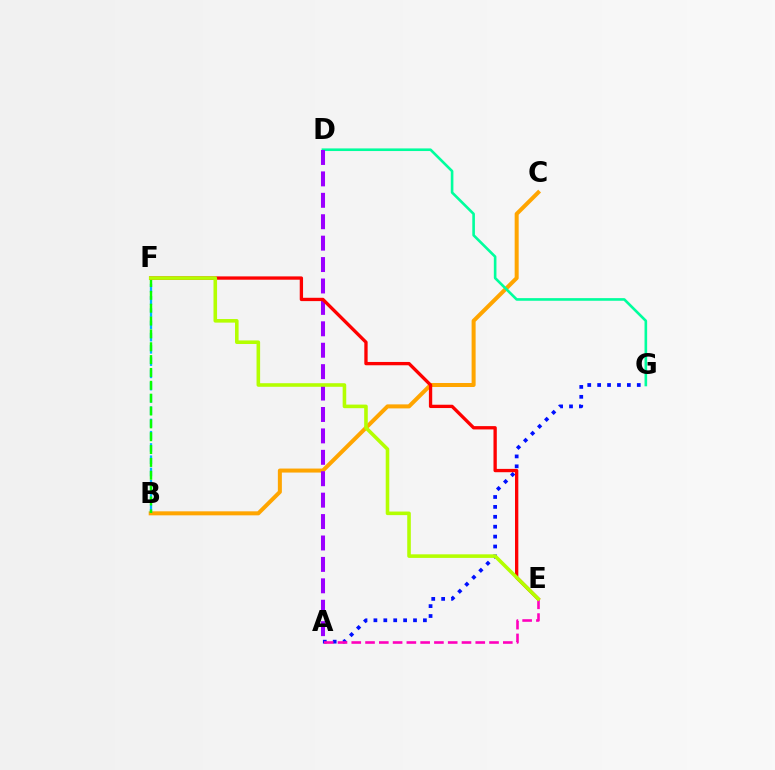{('B', 'C'): [{'color': '#ffa500', 'line_style': 'solid', 'thickness': 2.89}], ('B', 'F'): [{'color': '#00b5ff', 'line_style': 'dashed', 'thickness': 1.67}, {'color': '#08ff00', 'line_style': 'dashed', 'thickness': 1.75}], ('A', 'G'): [{'color': '#0010ff', 'line_style': 'dotted', 'thickness': 2.69}], ('D', 'G'): [{'color': '#00ff9d', 'line_style': 'solid', 'thickness': 1.89}], ('A', 'D'): [{'color': '#9b00ff', 'line_style': 'dashed', 'thickness': 2.91}], ('E', 'F'): [{'color': '#ff0000', 'line_style': 'solid', 'thickness': 2.39}, {'color': '#b3ff00', 'line_style': 'solid', 'thickness': 2.58}], ('A', 'E'): [{'color': '#ff00bd', 'line_style': 'dashed', 'thickness': 1.87}]}